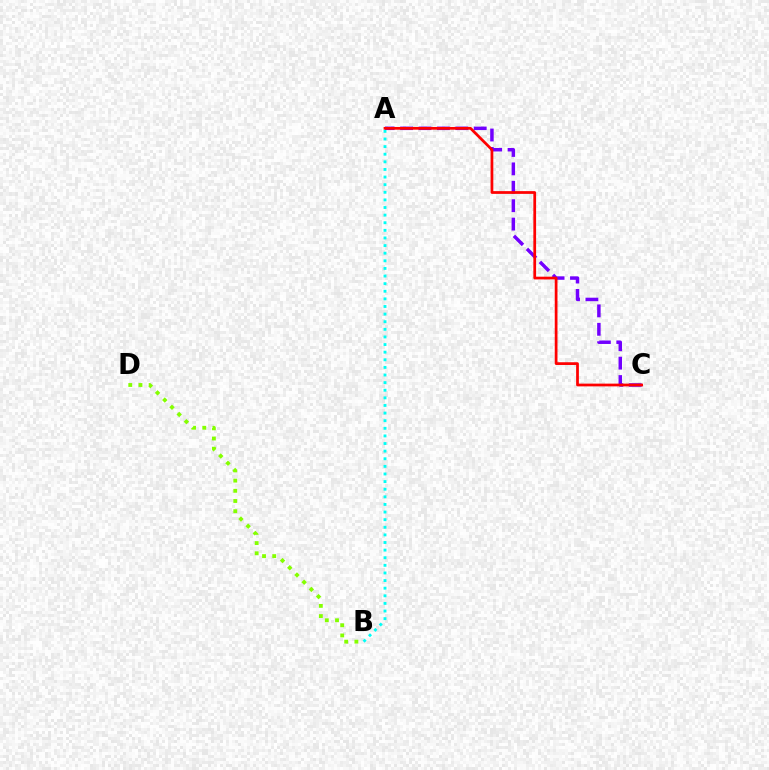{('A', 'C'): [{'color': '#7200ff', 'line_style': 'dashed', 'thickness': 2.5}, {'color': '#ff0000', 'line_style': 'solid', 'thickness': 1.97}], ('B', 'D'): [{'color': '#84ff00', 'line_style': 'dotted', 'thickness': 2.77}], ('A', 'B'): [{'color': '#00fff6', 'line_style': 'dotted', 'thickness': 2.07}]}